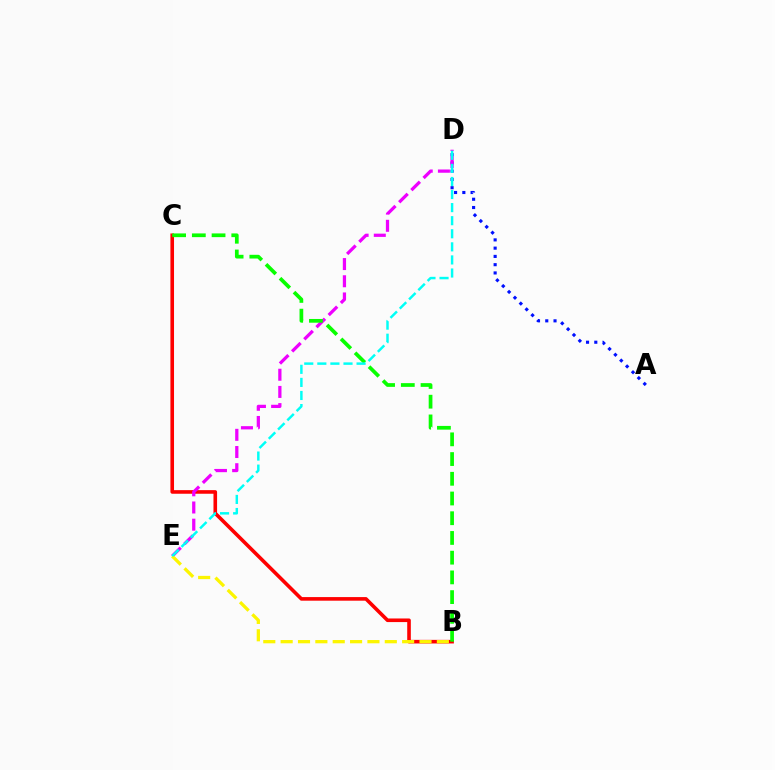{('A', 'D'): [{'color': '#0010ff', 'line_style': 'dotted', 'thickness': 2.25}], ('B', 'C'): [{'color': '#ff0000', 'line_style': 'solid', 'thickness': 2.6}, {'color': '#08ff00', 'line_style': 'dashed', 'thickness': 2.68}], ('D', 'E'): [{'color': '#ee00ff', 'line_style': 'dashed', 'thickness': 2.34}, {'color': '#00fff6', 'line_style': 'dashed', 'thickness': 1.78}], ('B', 'E'): [{'color': '#fcf500', 'line_style': 'dashed', 'thickness': 2.36}]}